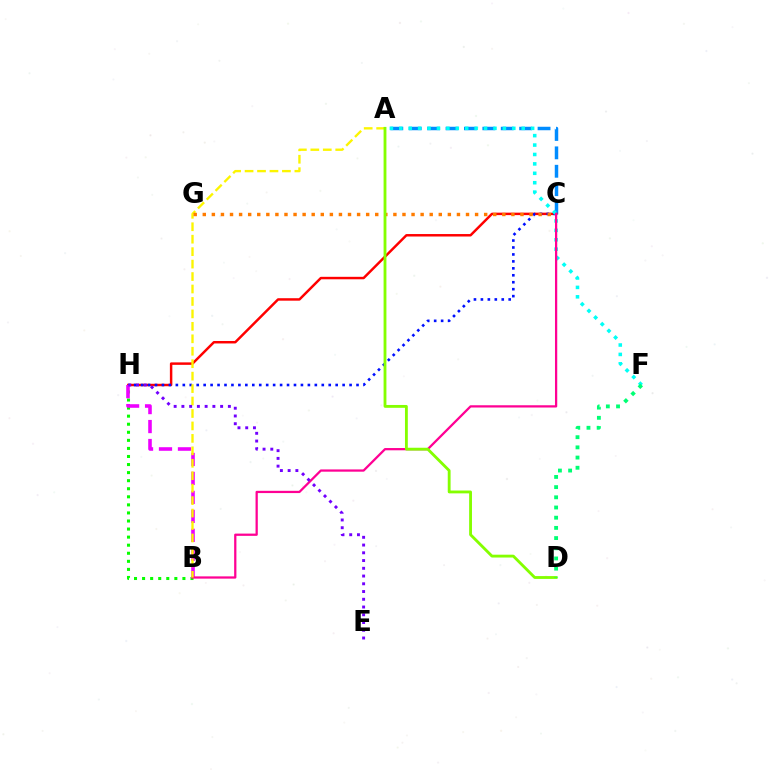{('A', 'C'): [{'color': '#008cff', 'line_style': 'dashed', 'thickness': 2.5}], ('C', 'H'): [{'color': '#ff0000', 'line_style': 'solid', 'thickness': 1.78}, {'color': '#0010ff', 'line_style': 'dotted', 'thickness': 1.89}], ('B', 'H'): [{'color': '#08ff00', 'line_style': 'dotted', 'thickness': 2.19}, {'color': '#ee00ff', 'line_style': 'dashed', 'thickness': 2.58}], ('A', 'F'): [{'color': '#00fff6', 'line_style': 'dotted', 'thickness': 2.56}], ('B', 'C'): [{'color': '#ff0094', 'line_style': 'solid', 'thickness': 1.63}], ('A', 'B'): [{'color': '#fcf500', 'line_style': 'dashed', 'thickness': 1.69}], ('E', 'H'): [{'color': '#7200ff', 'line_style': 'dotted', 'thickness': 2.1}], ('C', 'G'): [{'color': '#ff7c00', 'line_style': 'dotted', 'thickness': 2.47}], ('A', 'D'): [{'color': '#84ff00', 'line_style': 'solid', 'thickness': 2.04}], ('D', 'F'): [{'color': '#00ff74', 'line_style': 'dotted', 'thickness': 2.77}]}